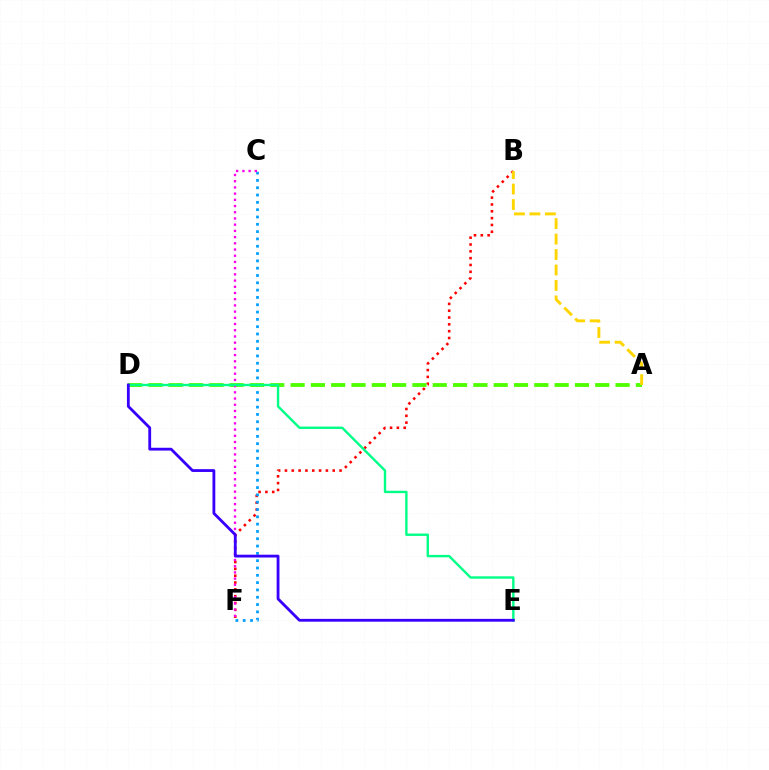{('B', 'F'): [{'color': '#ff0000', 'line_style': 'dotted', 'thickness': 1.85}], ('C', 'F'): [{'color': '#009eff', 'line_style': 'dotted', 'thickness': 1.99}, {'color': '#ff00ed', 'line_style': 'dotted', 'thickness': 1.69}], ('A', 'D'): [{'color': '#4fff00', 'line_style': 'dashed', 'thickness': 2.76}], ('D', 'E'): [{'color': '#00ff86', 'line_style': 'solid', 'thickness': 1.72}, {'color': '#3700ff', 'line_style': 'solid', 'thickness': 2.02}], ('A', 'B'): [{'color': '#ffd500', 'line_style': 'dashed', 'thickness': 2.1}]}